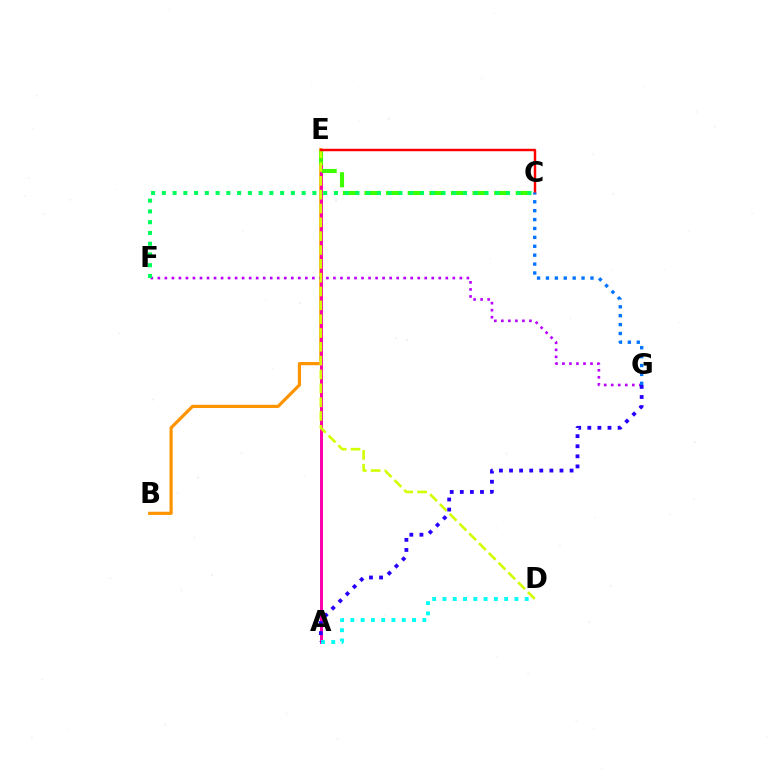{('B', 'E'): [{'color': '#ff9400', 'line_style': 'solid', 'thickness': 2.29}], ('A', 'E'): [{'color': '#ff00ac', 'line_style': 'solid', 'thickness': 2.15}], ('C', 'E'): [{'color': '#3dff00', 'line_style': 'dashed', 'thickness': 2.94}, {'color': '#ff0000', 'line_style': 'solid', 'thickness': 1.77}], ('F', 'G'): [{'color': '#b900ff', 'line_style': 'dotted', 'thickness': 1.91}], ('D', 'E'): [{'color': '#d1ff00', 'line_style': 'dashed', 'thickness': 1.88}], ('A', 'D'): [{'color': '#00fff6', 'line_style': 'dotted', 'thickness': 2.79}], ('C', 'F'): [{'color': '#00ff5c', 'line_style': 'dotted', 'thickness': 2.92}], ('A', 'G'): [{'color': '#2500ff', 'line_style': 'dotted', 'thickness': 2.74}], ('C', 'G'): [{'color': '#0074ff', 'line_style': 'dotted', 'thickness': 2.42}]}